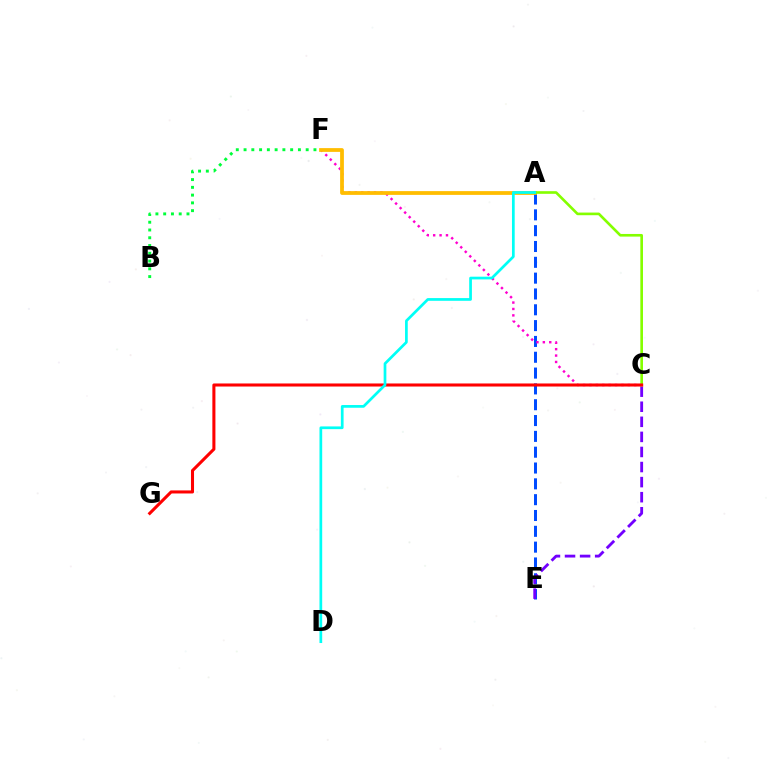{('A', 'E'): [{'color': '#004bff', 'line_style': 'dashed', 'thickness': 2.15}], ('C', 'E'): [{'color': '#7200ff', 'line_style': 'dashed', 'thickness': 2.05}], ('C', 'F'): [{'color': '#ff00cf', 'line_style': 'dotted', 'thickness': 1.74}], ('A', 'F'): [{'color': '#ffbd00', 'line_style': 'solid', 'thickness': 2.71}], ('A', 'C'): [{'color': '#84ff00', 'line_style': 'solid', 'thickness': 1.9}], ('C', 'G'): [{'color': '#ff0000', 'line_style': 'solid', 'thickness': 2.2}], ('B', 'F'): [{'color': '#00ff39', 'line_style': 'dotted', 'thickness': 2.11}], ('A', 'D'): [{'color': '#00fff6', 'line_style': 'solid', 'thickness': 1.96}]}